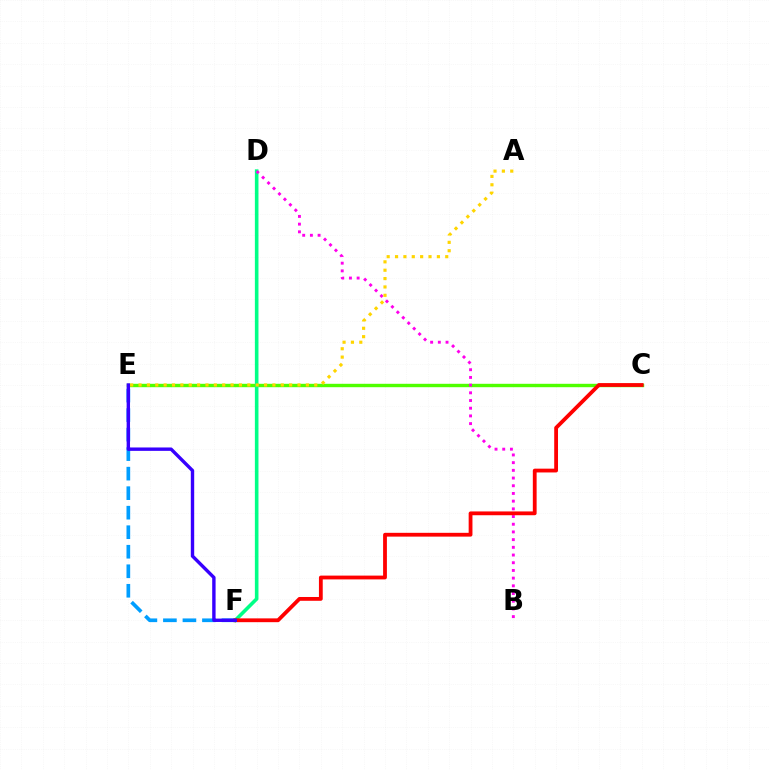{('C', 'E'): [{'color': '#4fff00', 'line_style': 'solid', 'thickness': 2.45}], ('D', 'F'): [{'color': '#00ff86', 'line_style': 'solid', 'thickness': 2.59}], ('E', 'F'): [{'color': '#009eff', 'line_style': 'dashed', 'thickness': 2.65}, {'color': '#3700ff', 'line_style': 'solid', 'thickness': 2.44}], ('B', 'D'): [{'color': '#ff00ed', 'line_style': 'dotted', 'thickness': 2.09}], ('C', 'F'): [{'color': '#ff0000', 'line_style': 'solid', 'thickness': 2.73}], ('A', 'E'): [{'color': '#ffd500', 'line_style': 'dotted', 'thickness': 2.27}]}